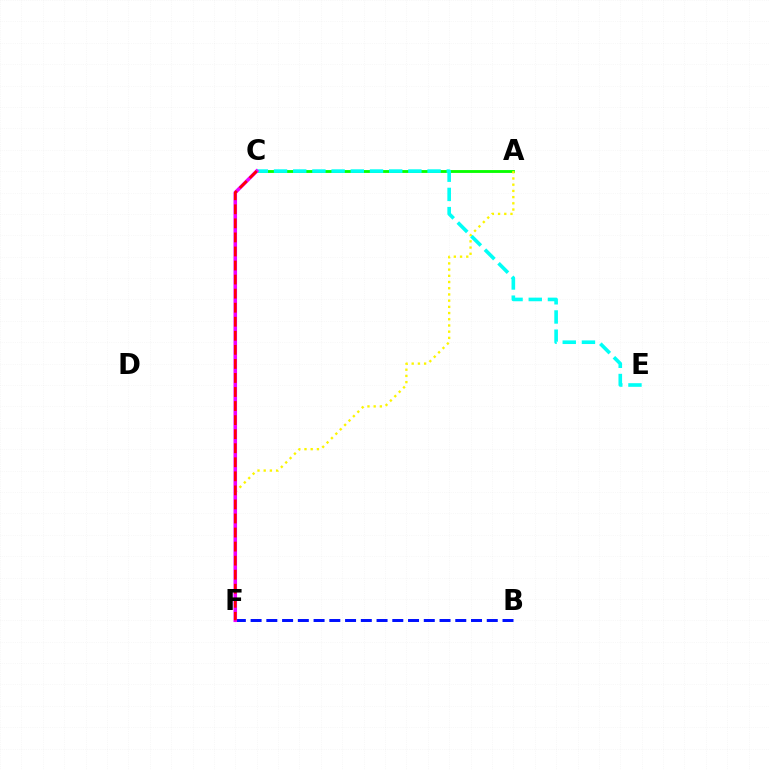{('A', 'C'): [{'color': '#08ff00', 'line_style': 'solid', 'thickness': 2.05}], ('B', 'F'): [{'color': '#0010ff', 'line_style': 'dashed', 'thickness': 2.14}], ('A', 'F'): [{'color': '#fcf500', 'line_style': 'dotted', 'thickness': 1.69}], ('C', 'E'): [{'color': '#00fff6', 'line_style': 'dashed', 'thickness': 2.61}], ('C', 'F'): [{'color': '#ee00ff', 'line_style': 'solid', 'thickness': 2.56}, {'color': '#ff0000', 'line_style': 'dashed', 'thickness': 1.91}]}